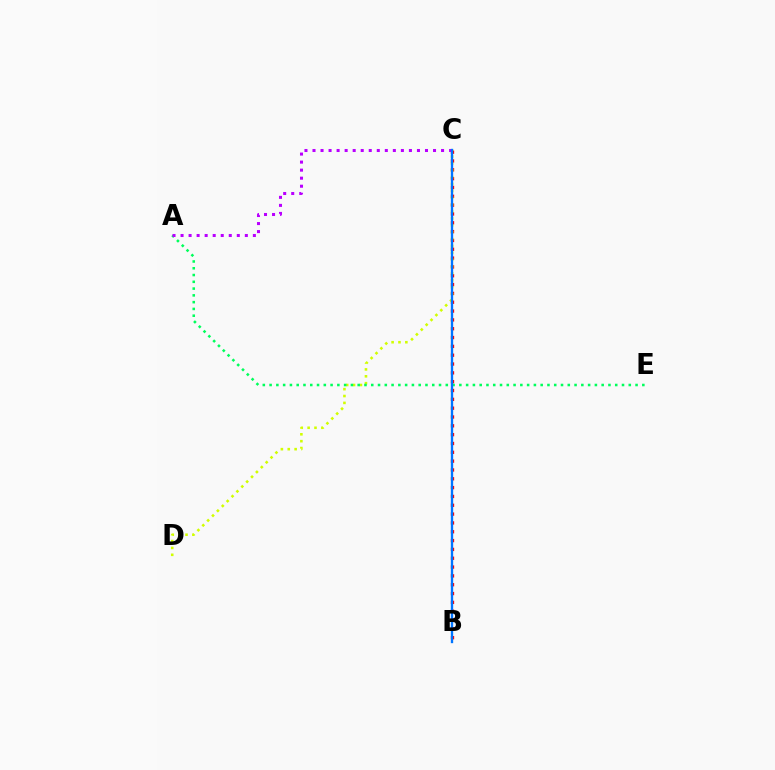{('B', 'C'): [{'color': '#ff0000', 'line_style': 'dotted', 'thickness': 2.4}, {'color': '#0074ff', 'line_style': 'solid', 'thickness': 1.69}], ('C', 'D'): [{'color': '#d1ff00', 'line_style': 'dotted', 'thickness': 1.87}], ('A', 'E'): [{'color': '#00ff5c', 'line_style': 'dotted', 'thickness': 1.84}], ('A', 'C'): [{'color': '#b900ff', 'line_style': 'dotted', 'thickness': 2.18}]}